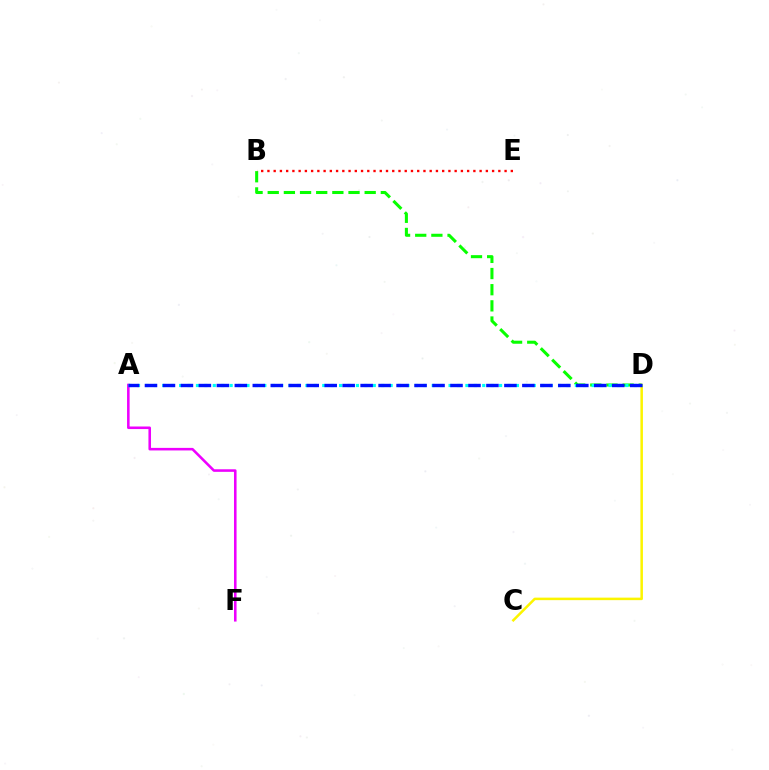{('B', 'D'): [{'color': '#08ff00', 'line_style': 'dashed', 'thickness': 2.2}], ('C', 'D'): [{'color': '#fcf500', 'line_style': 'solid', 'thickness': 1.81}], ('A', 'F'): [{'color': '#ee00ff', 'line_style': 'solid', 'thickness': 1.85}], ('B', 'E'): [{'color': '#ff0000', 'line_style': 'dotted', 'thickness': 1.7}], ('A', 'D'): [{'color': '#00fff6', 'line_style': 'dotted', 'thickness': 2.29}, {'color': '#0010ff', 'line_style': 'dashed', 'thickness': 2.44}]}